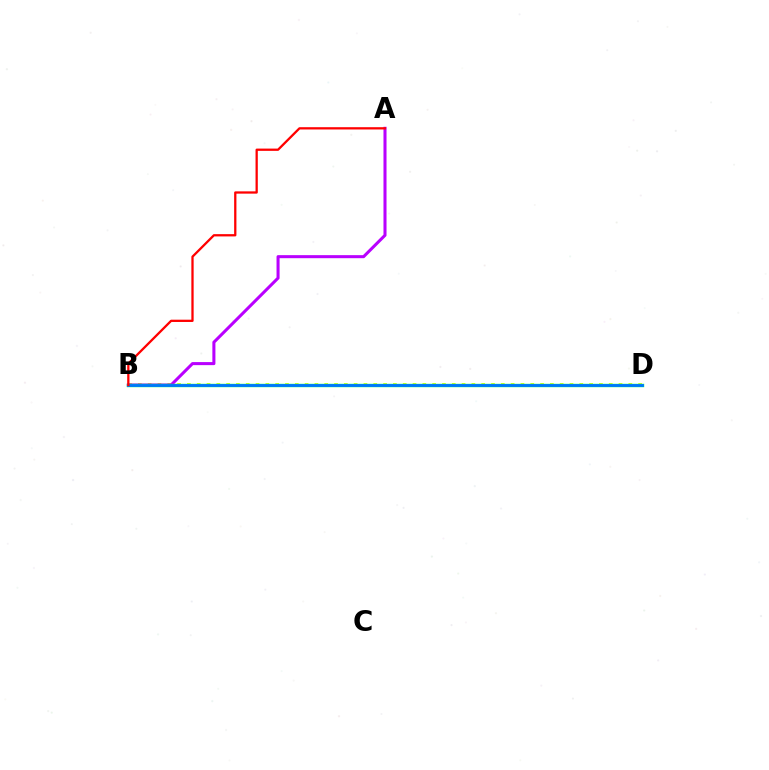{('B', 'D'): [{'color': '#d1ff00', 'line_style': 'dotted', 'thickness': 2.67}, {'color': '#00ff5c', 'line_style': 'solid', 'thickness': 2.44}, {'color': '#0074ff', 'line_style': 'solid', 'thickness': 2.01}], ('A', 'B'): [{'color': '#b900ff', 'line_style': 'solid', 'thickness': 2.19}, {'color': '#ff0000', 'line_style': 'solid', 'thickness': 1.64}]}